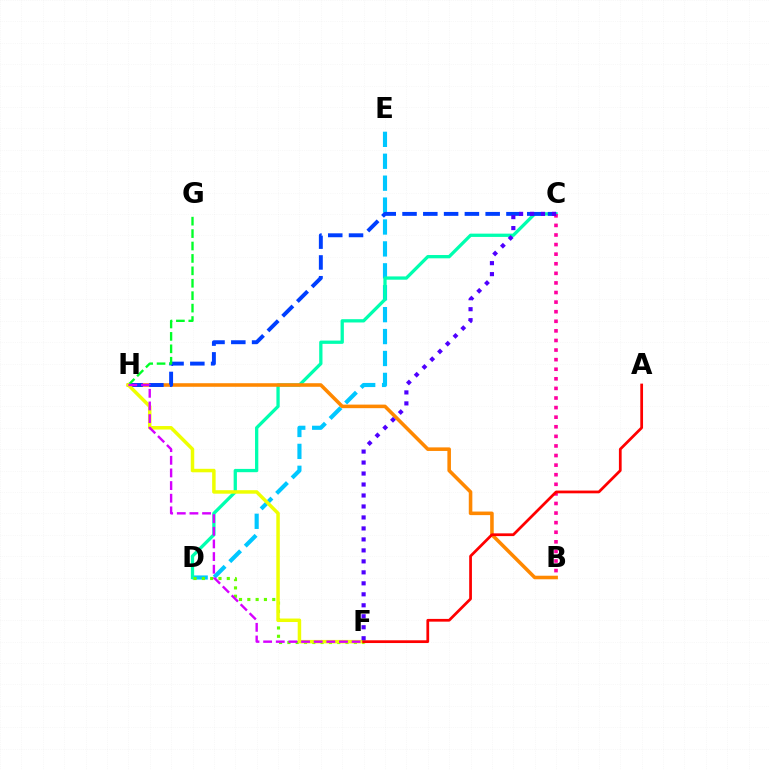{('D', 'E'): [{'color': '#00c7ff', 'line_style': 'dashed', 'thickness': 2.98}], ('C', 'D'): [{'color': '#00ffaf', 'line_style': 'solid', 'thickness': 2.37}], ('B', 'H'): [{'color': '#ff8800', 'line_style': 'solid', 'thickness': 2.56}], ('C', 'H'): [{'color': '#003fff', 'line_style': 'dashed', 'thickness': 2.82}], ('G', 'H'): [{'color': '#00ff27', 'line_style': 'dashed', 'thickness': 1.69}], ('D', 'F'): [{'color': '#66ff00', 'line_style': 'dotted', 'thickness': 2.26}], ('B', 'C'): [{'color': '#ff00a0', 'line_style': 'dotted', 'thickness': 2.61}], ('F', 'H'): [{'color': '#eeff00', 'line_style': 'solid', 'thickness': 2.51}, {'color': '#d600ff', 'line_style': 'dashed', 'thickness': 1.72}], ('A', 'F'): [{'color': '#ff0000', 'line_style': 'solid', 'thickness': 1.98}], ('C', 'F'): [{'color': '#4f00ff', 'line_style': 'dotted', 'thickness': 2.98}]}